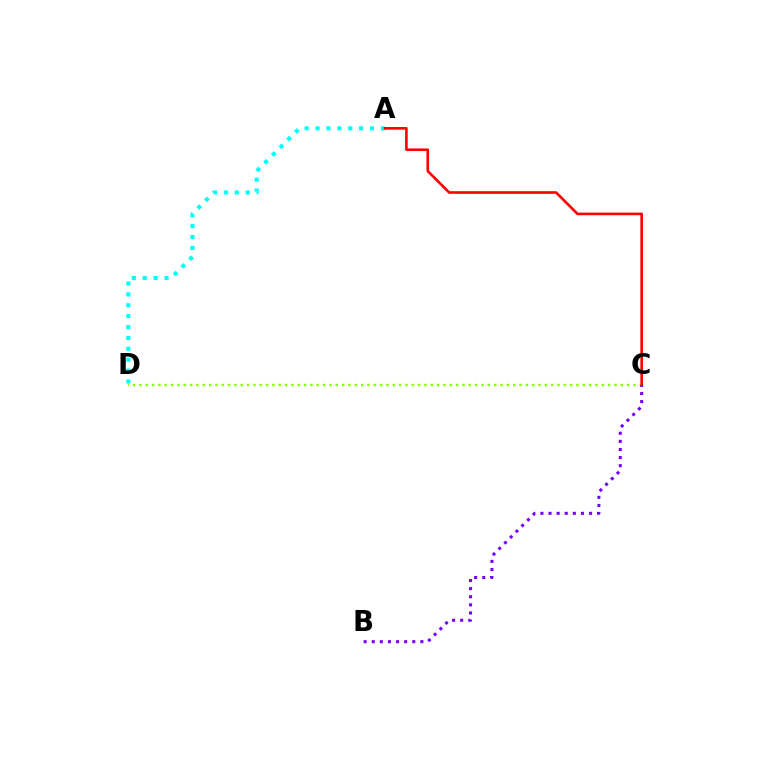{('A', 'D'): [{'color': '#00fff6', 'line_style': 'dotted', 'thickness': 2.96}], ('C', 'D'): [{'color': '#84ff00', 'line_style': 'dotted', 'thickness': 1.72}], ('A', 'C'): [{'color': '#ff0000', 'line_style': 'solid', 'thickness': 1.89}], ('B', 'C'): [{'color': '#7200ff', 'line_style': 'dotted', 'thickness': 2.2}]}